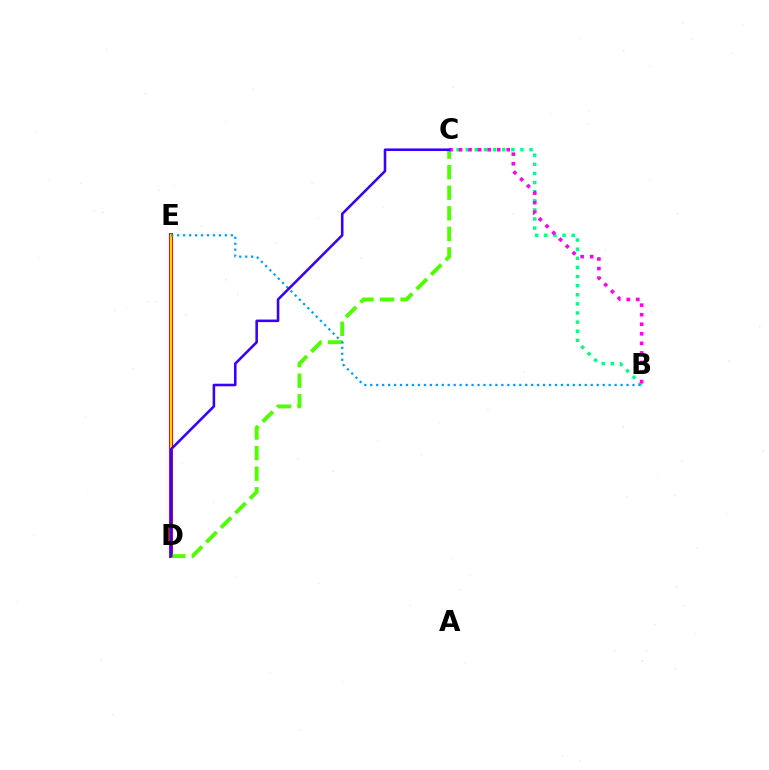{('D', 'E'): [{'color': '#ff0000', 'line_style': 'solid', 'thickness': 2.87}, {'color': '#ffd500', 'line_style': 'solid', 'thickness': 1.51}], ('B', 'C'): [{'color': '#00ff86', 'line_style': 'dotted', 'thickness': 2.48}, {'color': '#ff00ed', 'line_style': 'dotted', 'thickness': 2.59}], ('C', 'D'): [{'color': '#4fff00', 'line_style': 'dashed', 'thickness': 2.79}, {'color': '#3700ff', 'line_style': 'solid', 'thickness': 1.85}], ('B', 'E'): [{'color': '#009eff', 'line_style': 'dotted', 'thickness': 1.62}]}